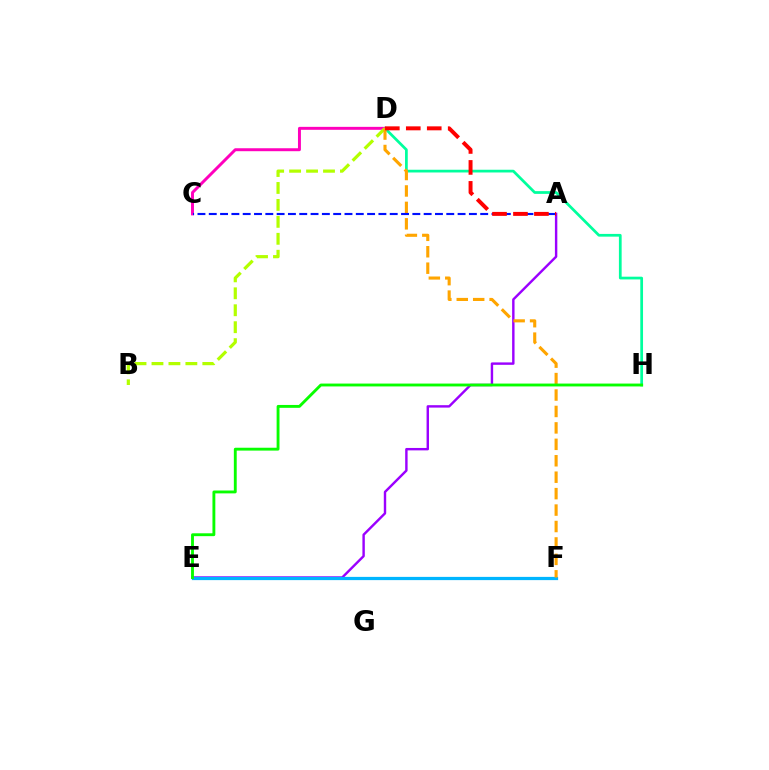{('D', 'H'): [{'color': '#00ff9d', 'line_style': 'solid', 'thickness': 1.97}], ('A', 'E'): [{'color': '#9b00ff', 'line_style': 'solid', 'thickness': 1.74}], ('C', 'D'): [{'color': '#ff00bd', 'line_style': 'solid', 'thickness': 2.13}], ('E', 'F'): [{'color': '#00b5ff', 'line_style': 'solid', 'thickness': 2.33}], ('B', 'D'): [{'color': '#b3ff00', 'line_style': 'dashed', 'thickness': 2.3}], ('D', 'F'): [{'color': '#ffa500', 'line_style': 'dashed', 'thickness': 2.23}], ('A', 'C'): [{'color': '#0010ff', 'line_style': 'dashed', 'thickness': 1.54}], ('E', 'H'): [{'color': '#08ff00', 'line_style': 'solid', 'thickness': 2.07}], ('A', 'D'): [{'color': '#ff0000', 'line_style': 'dashed', 'thickness': 2.85}]}